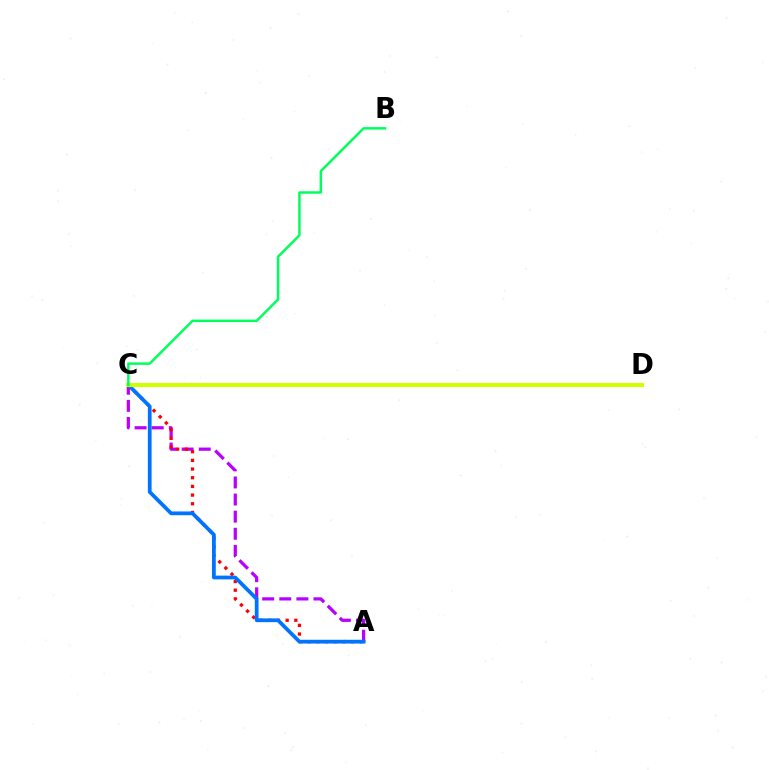{('A', 'C'): [{'color': '#b900ff', 'line_style': 'dashed', 'thickness': 2.32}, {'color': '#ff0000', 'line_style': 'dotted', 'thickness': 2.36}, {'color': '#0074ff', 'line_style': 'solid', 'thickness': 2.71}], ('C', 'D'): [{'color': '#d1ff00', 'line_style': 'solid', 'thickness': 2.94}], ('B', 'C'): [{'color': '#00ff5c', 'line_style': 'solid', 'thickness': 1.78}]}